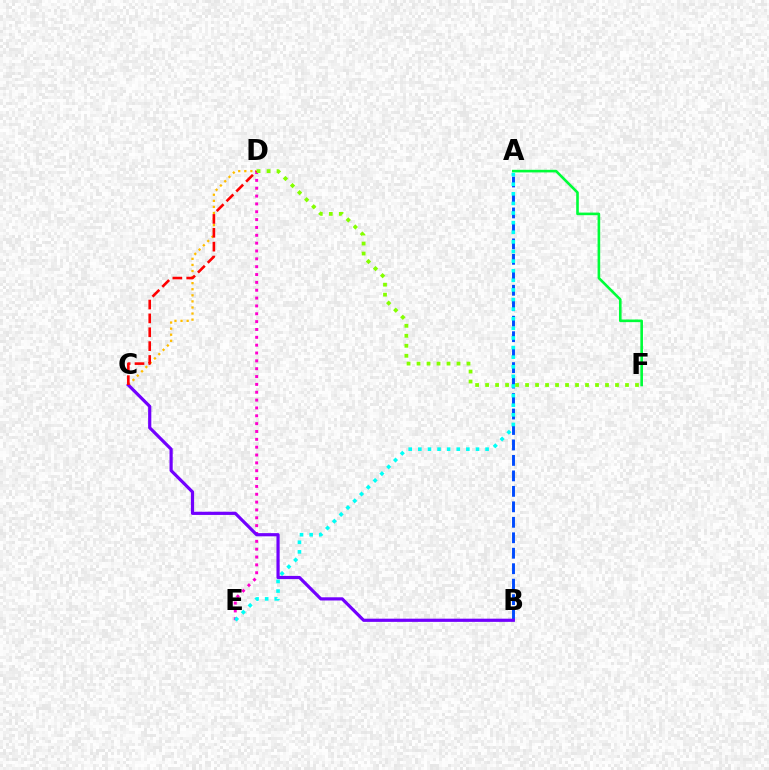{('D', 'E'): [{'color': '#ff00cf', 'line_style': 'dotted', 'thickness': 2.13}], ('A', 'B'): [{'color': '#004bff', 'line_style': 'dashed', 'thickness': 2.1}], ('A', 'F'): [{'color': '#00ff39', 'line_style': 'solid', 'thickness': 1.88}], ('C', 'D'): [{'color': '#ffbd00', 'line_style': 'dotted', 'thickness': 1.65}, {'color': '#ff0000', 'line_style': 'dashed', 'thickness': 1.88}], ('A', 'E'): [{'color': '#00fff6', 'line_style': 'dotted', 'thickness': 2.61}], ('B', 'C'): [{'color': '#7200ff', 'line_style': 'solid', 'thickness': 2.3}], ('D', 'F'): [{'color': '#84ff00', 'line_style': 'dotted', 'thickness': 2.72}]}